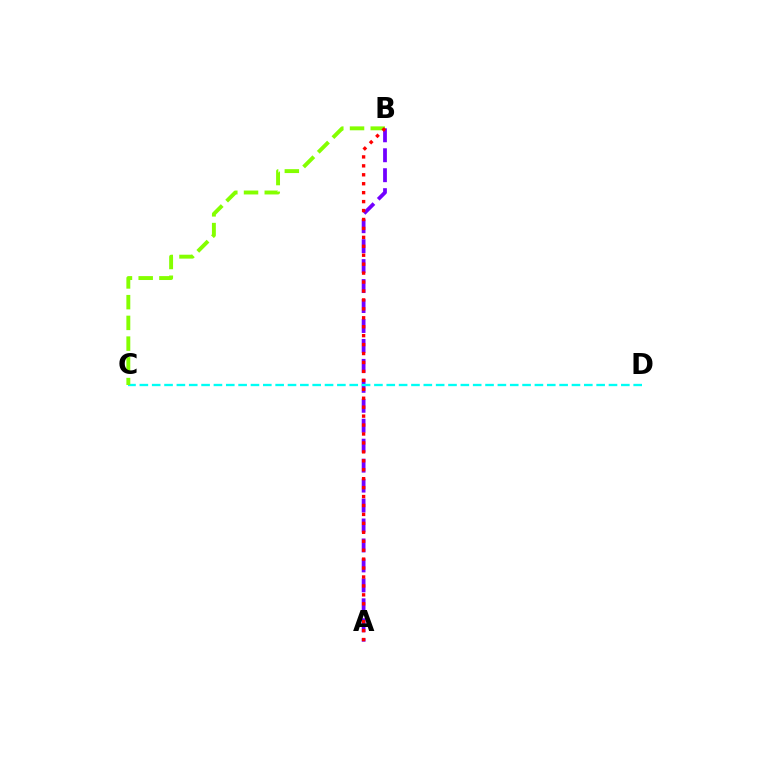{('A', 'B'): [{'color': '#7200ff', 'line_style': 'dashed', 'thickness': 2.71}, {'color': '#ff0000', 'line_style': 'dotted', 'thickness': 2.43}], ('C', 'D'): [{'color': '#00fff6', 'line_style': 'dashed', 'thickness': 1.68}], ('B', 'C'): [{'color': '#84ff00', 'line_style': 'dashed', 'thickness': 2.82}]}